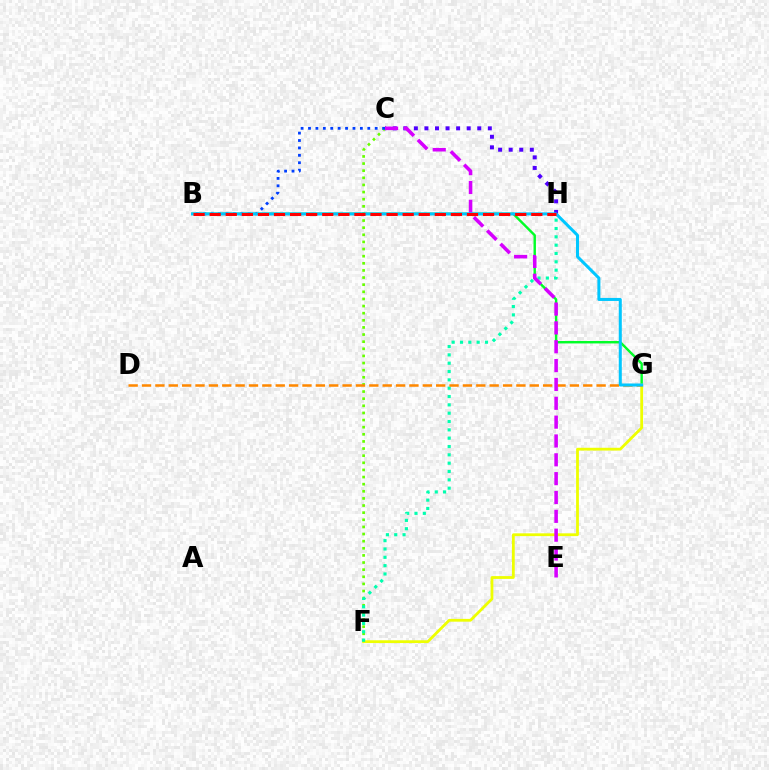{('B', 'G'): [{'color': '#00ff27', 'line_style': 'solid', 'thickness': 1.74}, {'color': '#00c7ff', 'line_style': 'solid', 'thickness': 2.18}], ('B', 'H'): [{'color': '#ff00a0', 'line_style': 'dotted', 'thickness': 1.61}, {'color': '#ff0000', 'line_style': 'dashed', 'thickness': 2.18}], ('F', 'G'): [{'color': '#eeff00', 'line_style': 'solid', 'thickness': 2.01}], ('C', 'F'): [{'color': '#66ff00', 'line_style': 'dotted', 'thickness': 1.94}], ('C', 'H'): [{'color': '#4f00ff', 'line_style': 'dotted', 'thickness': 2.87}], ('B', 'C'): [{'color': '#003fff', 'line_style': 'dotted', 'thickness': 2.01}], ('F', 'H'): [{'color': '#00ffaf', 'line_style': 'dotted', 'thickness': 2.26}], ('D', 'G'): [{'color': '#ff8800', 'line_style': 'dashed', 'thickness': 1.82}], ('C', 'E'): [{'color': '#d600ff', 'line_style': 'dashed', 'thickness': 2.56}]}